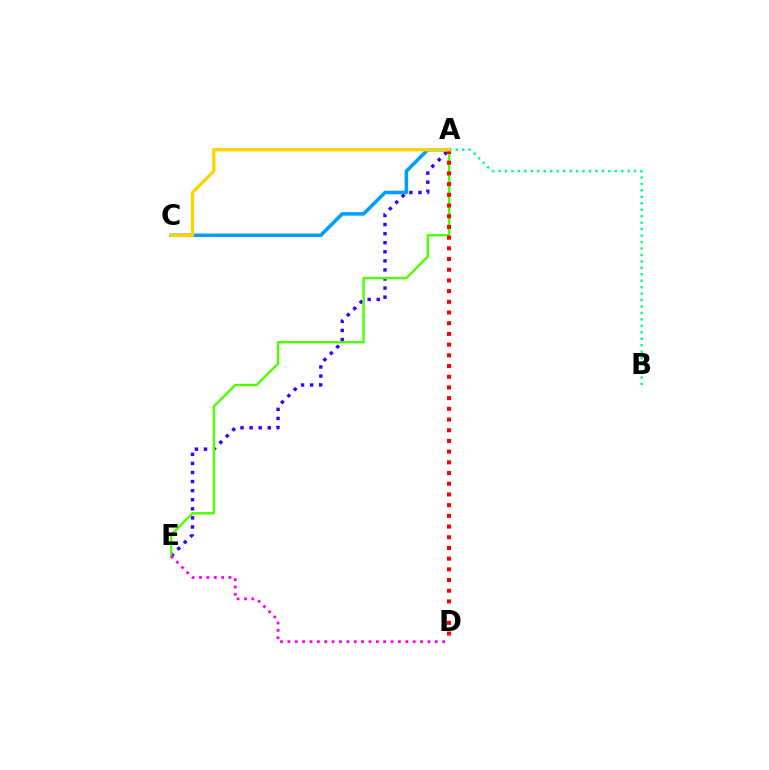{('A', 'E'): [{'color': '#3700ff', 'line_style': 'dotted', 'thickness': 2.47}, {'color': '#4fff00', 'line_style': 'solid', 'thickness': 1.73}], ('A', 'B'): [{'color': '#00ff86', 'line_style': 'dotted', 'thickness': 1.75}], ('A', 'C'): [{'color': '#009eff', 'line_style': 'solid', 'thickness': 2.55}, {'color': '#ffd500', 'line_style': 'solid', 'thickness': 2.38}], ('A', 'D'): [{'color': '#ff0000', 'line_style': 'dotted', 'thickness': 2.91}], ('D', 'E'): [{'color': '#ff00ed', 'line_style': 'dotted', 'thickness': 2.0}]}